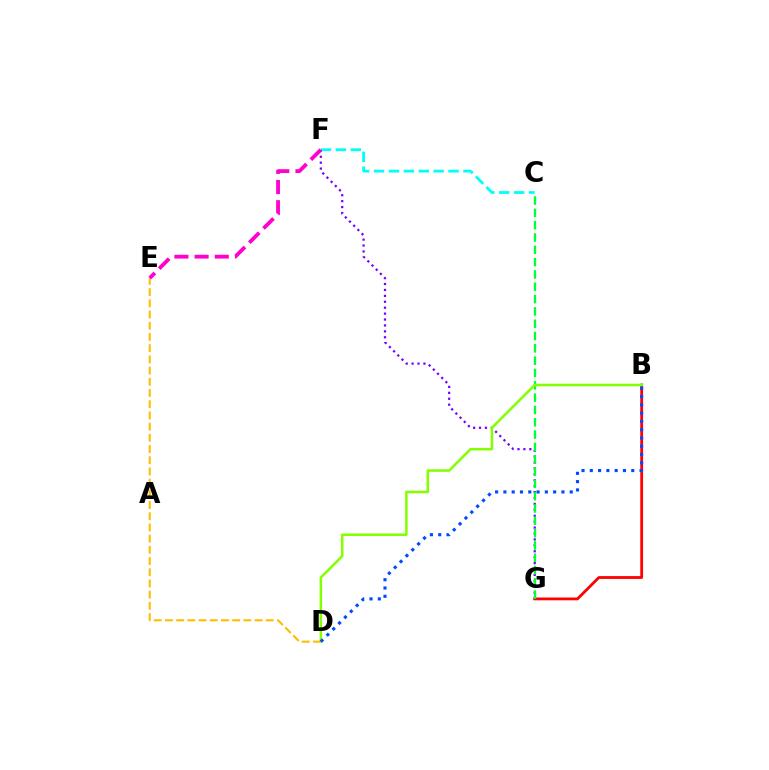{('F', 'G'): [{'color': '#7200ff', 'line_style': 'dotted', 'thickness': 1.61}], ('C', 'F'): [{'color': '#00fff6', 'line_style': 'dashed', 'thickness': 2.02}], ('B', 'G'): [{'color': '#ff0000', 'line_style': 'solid', 'thickness': 2.01}], ('C', 'G'): [{'color': '#00ff39', 'line_style': 'dashed', 'thickness': 1.67}], ('B', 'D'): [{'color': '#84ff00', 'line_style': 'solid', 'thickness': 1.82}, {'color': '#004bff', 'line_style': 'dotted', 'thickness': 2.25}], ('D', 'E'): [{'color': '#ffbd00', 'line_style': 'dashed', 'thickness': 1.52}], ('E', 'F'): [{'color': '#ff00cf', 'line_style': 'dashed', 'thickness': 2.74}]}